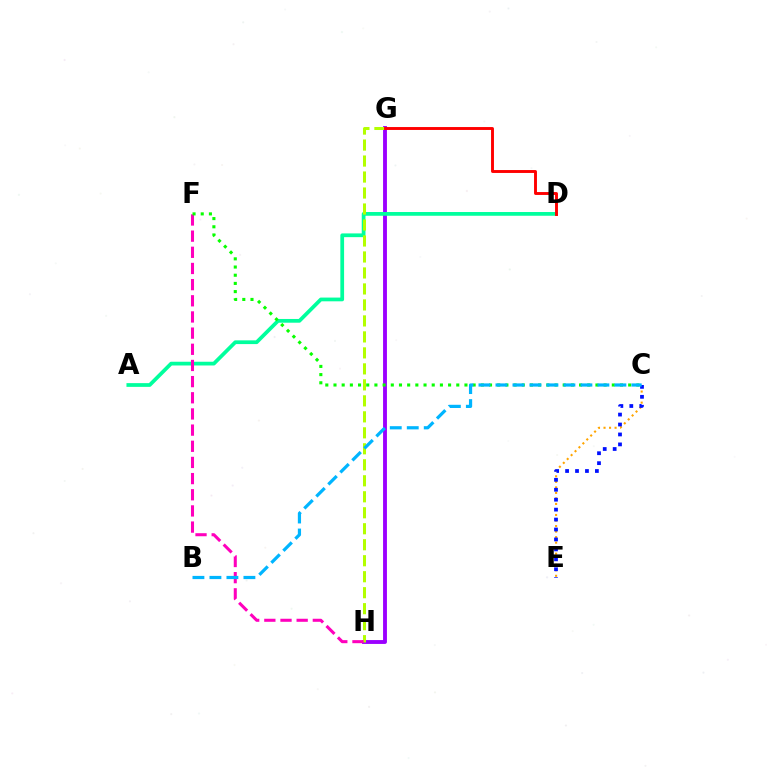{('G', 'H'): [{'color': '#9b00ff', 'line_style': 'solid', 'thickness': 2.78}, {'color': '#b3ff00', 'line_style': 'dashed', 'thickness': 2.17}], ('A', 'D'): [{'color': '#00ff9d', 'line_style': 'solid', 'thickness': 2.69}], ('F', 'H'): [{'color': '#ff00bd', 'line_style': 'dashed', 'thickness': 2.2}], ('D', 'G'): [{'color': '#ff0000', 'line_style': 'solid', 'thickness': 2.09}], ('C', 'E'): [{'color': '#ffa500', 'line_style': 'dotted', 'thickness': 1.5}, {'color': '#0010ff', 'line_style': 'dotted', 'thickness': 2.7}], ('C', 'F'): [{'color': '#08ff00', 'line_style': 'dotted', 'thickness': 2.22}], ('B', 'C'): [{'color': '#00b5ff', 'line_style': 'dashed', 'thickness': 2.31}]}